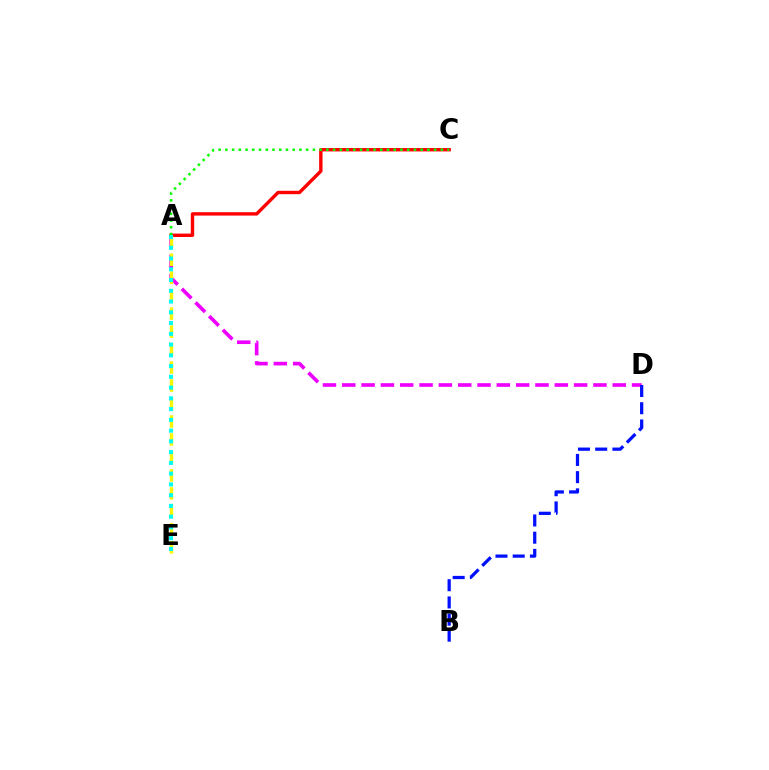{('A', 'D'): [{'color': '#ee00ff', 'line_style': 'dashed', 'thickness': 2.62}], ('B', 'D'): [{'color': '#0010ff', 'line_style': 'dashed', 'thickness': 2.34}], ('A', 'C'): [{'color': '#ff0000', 'line_style': 'solid', 'thickness': 2.44}, {'color': '#08ff00', 'line_style': 'dotted', 'thickness': 1.83}], ('A', 'E'): [{'color': '#fcf500', 'line_style': 'dashed', 'thickness': 2.44}, {'color': '#00fff6', 'line_style': 'dotted', 'thickness': 2.92}]}